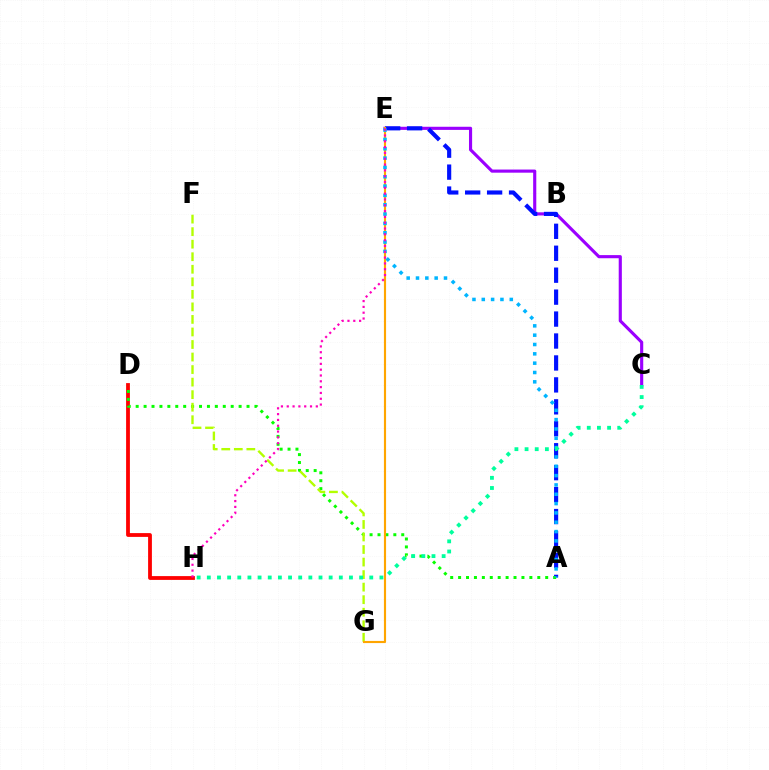{('C', 'E'): [{'color': '#9b00ff', 'line_style': 'solid', 'thickness': 2.26}], ('D', 'H'): [{'color': '#ff0000', 'line_style': 'solid', 'thickness': 2.73}], ('A', 'E'): [{'color': '#0010ff', 'line_style': 'dashed', 'thickness': 2.98}, {'color': '#00b5ff', 'line_style': 'dotted', 'thickness': 2.53}], ('A', 'D'): [{'color': '#08ff00', 'line_style': 'dotted', 'thickness': 2.15}], ('F', 'G'): [{'color': '#b3ff00', 'line_style': 'dashed', 'thickness': 1.7}], ('E', 'G'): [{'color': '#ffa500', 'line_style': 'solid', 'thickness': 1.55}], ('C', 'H'): [{'color': '#00ff9d', 'line_style': 'dotted', 'thickness': 2.76}], ('E', 'H'): [{'color': '#ff00bd', 'line_style': 'dotted', 'thickness': 1.58}]}